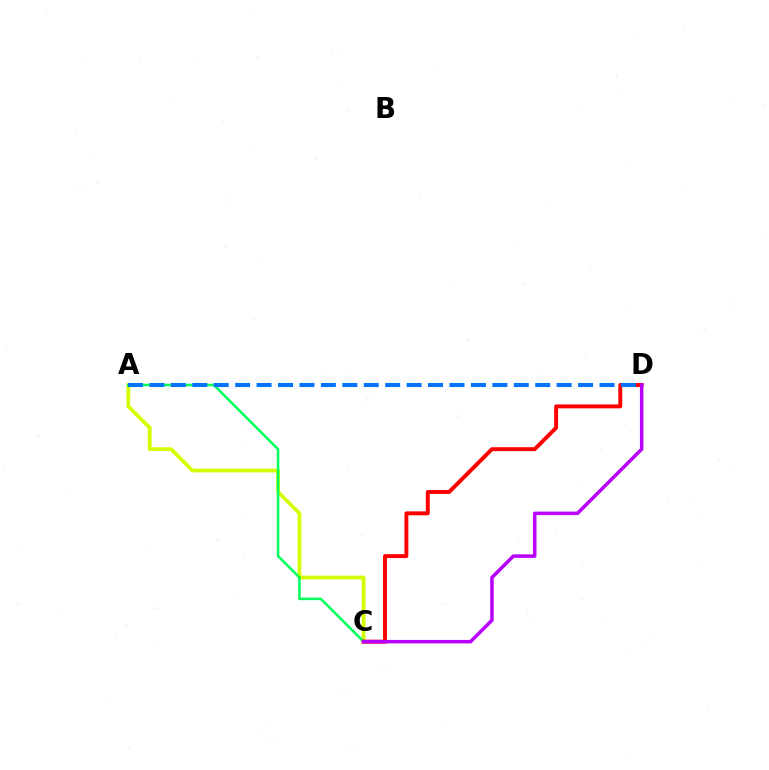{('A', 'C'): [{'color': '#d1ff00', 'line_style': 'solid', 'thickness': 2.71}, {'color': '#00ff5c', 'line_style': 'solid', 'thickness': 1.81}], ('C', 'D'): [{'color': '#ff0000', 'line_style': 'solid', 'thickness': 2.83}, {'color': '#b900ff', 'line_style': 'solid', 'thickness': 2.52}], ('A', 'D'): [{'color': '#0074ff', 'line_style': 'dashed', 'thickness': 2.91}]}